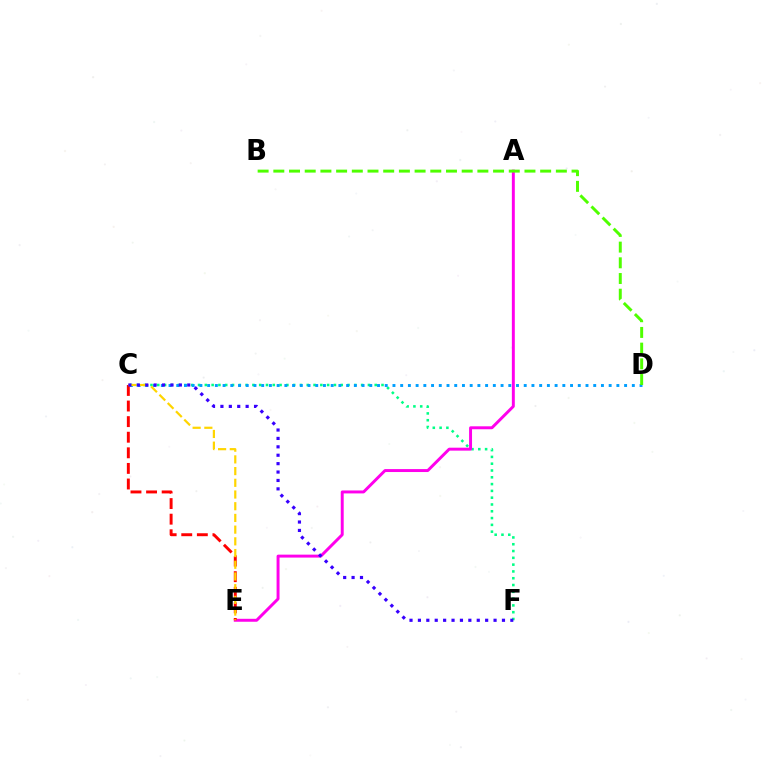{('C', 'F'): [{'color': '#00ff86', 'line_style': 'dotted', 'thickness': 1.85}, {'color': '#3700ff', 'line_style': 'dotted', 'thickness': 2.28}], ('C', 'D'): [{'color': '#009eff', 'line_style': 'dotted', 'thickness': 2.1}], ('A', 'E'): [{'color': '#ff00ed', 'line_style': 'solid', 'thickness': 2.12}], ('C', 'E'): [{'color': '#ff0000', 'line_style': 'dashed', 'thickness': 2.12}, {'color': '#ffd500', 'line_style': 'dashed', 'thickness': 1.59}], ('B', 'D'): [{'color': '#4fff00', 'line_style': 'dashed', 'thickness': 2.13}]}